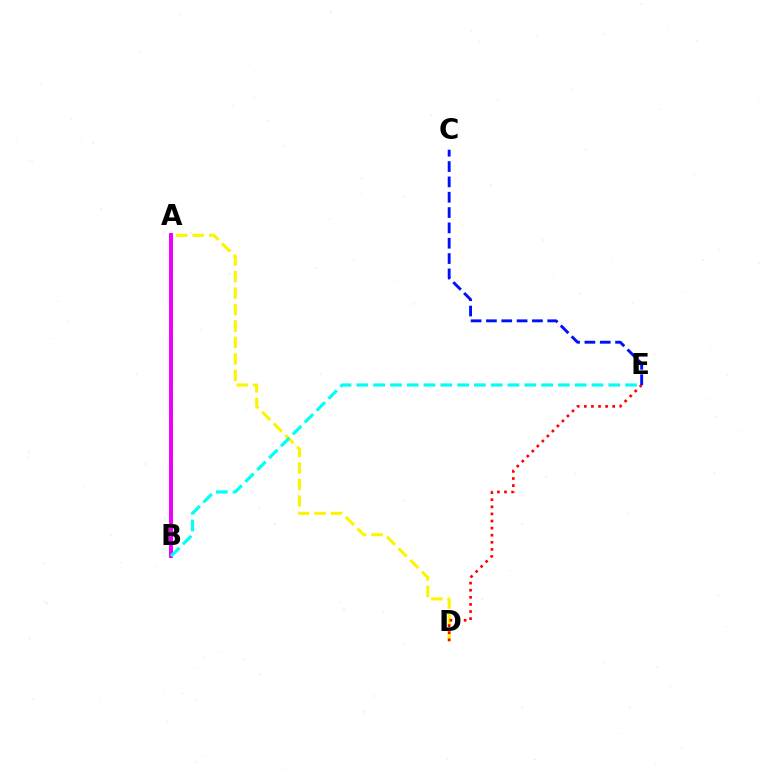{('A', 'D'): [{'color': '#fcf500', 'line_style': 'dashed', 'thickness': 2.24}], ('D', 'E'): [{'color': '#ff0000', 'line_style': 'dotted', 'thickness': 1.93}], ('A', 'B'): [{'color': '#08ff00', 'line_style': 'dashed', 'thickness': 1.93}, {'color': '#ee00ff', 'line_style': 'solid', 'thickness': 2.85}], ('C', 'E'): [{'color': '#0010ff', 'line_style': 'dashed', 'thickness': 2.08}], ('B', 'E'): [{'color': '#00fff6', 'line_style': 'dashed', 'thickness': 2.28}]}